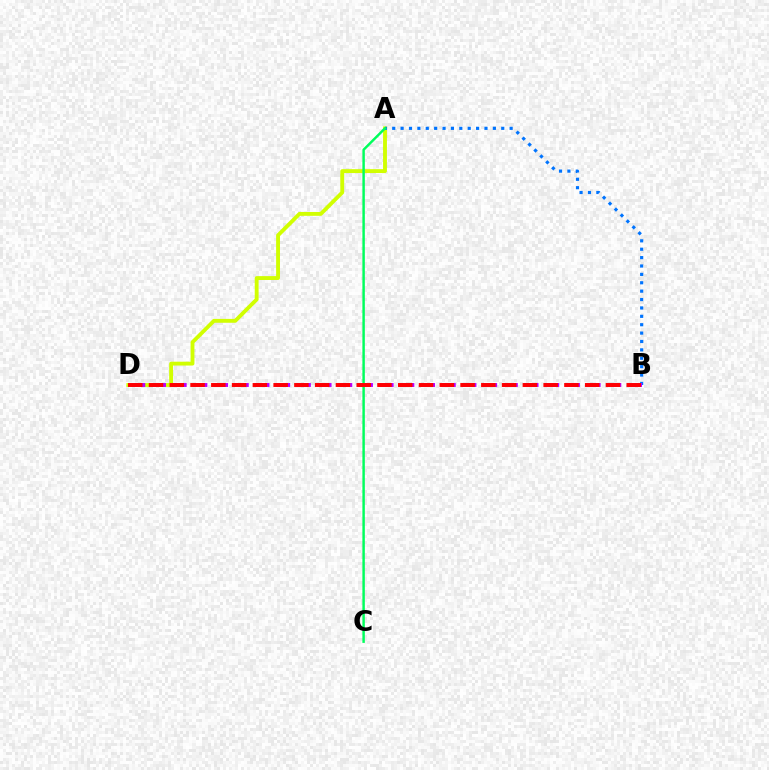{('A', 'D'): [{'color': '#d1ff00', 'line_style': 'solid', 'thickness': 2.78}], ('A', 'B'): [{'color': '#0074ff', 'line_style': 'dotted', 'thickness': 2.28}], ('B', 'D'): [{'color': '#b900ff', 'line_style': 'dashed', 'thickness': 2.81}, {'color': '#ff0000', 'line_style': 'dashed', 'thickness': 2.82}], ('A', 'C'): [{'color': '#00ff5c', 'line_style': 'solid', 'thickness': 1.76}]}